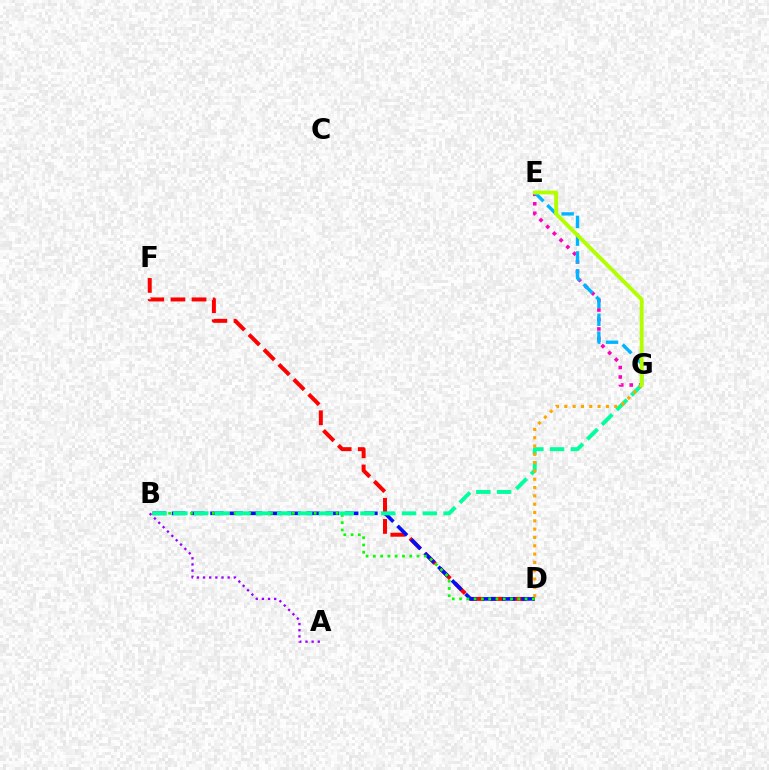{('E', 'G'): [{'color': '#ff00bd', 'line_style': 'dotted', 'thickness': 2.58}, {'color': '#00b5ff', 'line_style': 'dashed', 'thickness': 2.42}, {'color': '#b3ff00', 'line_style': 'solid', 'thickness': 2.8}], ('A', 'B'): [{'color': '#9b00ff', 'line_style': 'dotted', 'thickness': 1.67}], ('D', 'F'): [{'color': '#ff0000', 'line_style': 'dashed', 'thickness': 2.87}], ('B', 'D'): [{'color': '#0010ff', 'line_style': 'dashed', 'thickness': 2.61}, {'color': '#08ff00', 'line_style': 'dotted', 'thickness': 1.98}], ('B', 'G'): [{'color': '#00ff9d', 'line_style': 'dashed', 'thickness': 2.82}], ('D', 'G'): [{'color': '#ffa500', 'line_style': 'dotted', 'thickness': 2.26}]}